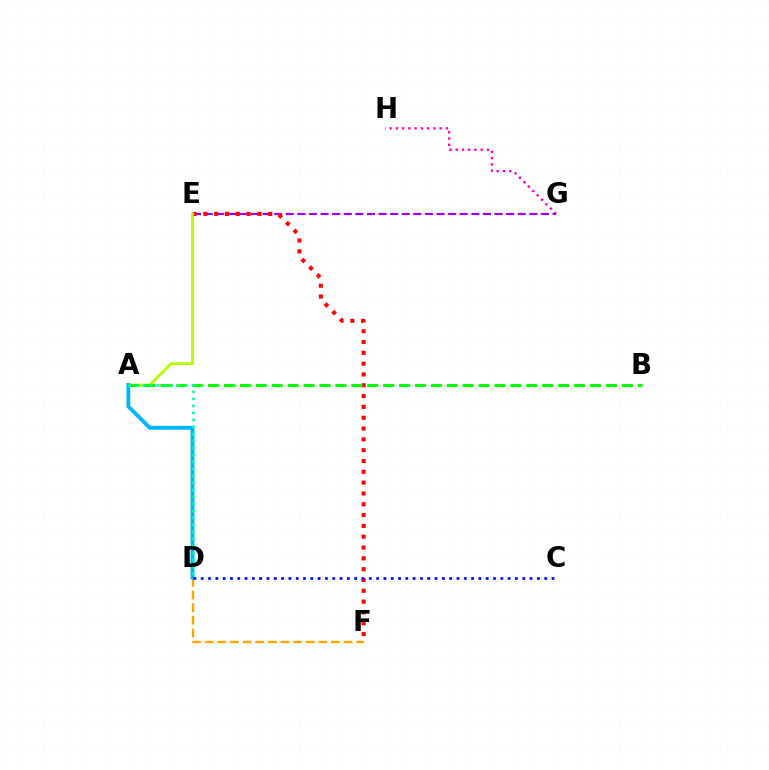{('G', 'H'): [{'color': '#ff00bd', 'line_style': 'dotted', 'thickness': 1.7}], ('E', 'G'): [{'color': '#9b00ff', 'line_style': 'dashed', 'thickness': 1.58}], ('D', 'F'): [{'color': '#ffa500', 'line_style': 'dashed', 'thickness': 1.72}], ('E', 'F'): [{'color': '#ff0000', 'line_style': 'dotted', 'thickness': 2.94}], ('A', 'E'): [{'color': '#b3ff00', 'line_style': 'solid', 'thickness': 2.0}], ('A', 'D'): [{'color': '#00b5ff', 'line_style': 'solid', 'thickness': 2.78}, {'color': '#00ff9d', 'line_style': 'dotted', 'thickness': 1.9}], ('A', 'B'): [{'color': '#08ff00', 'line_style': 'dashed', 'thickness': 2.16}], ('C', 'D'): [{'color': '#0010ff', 'line_style': 'dotted', 'thickness': 1.99}]}